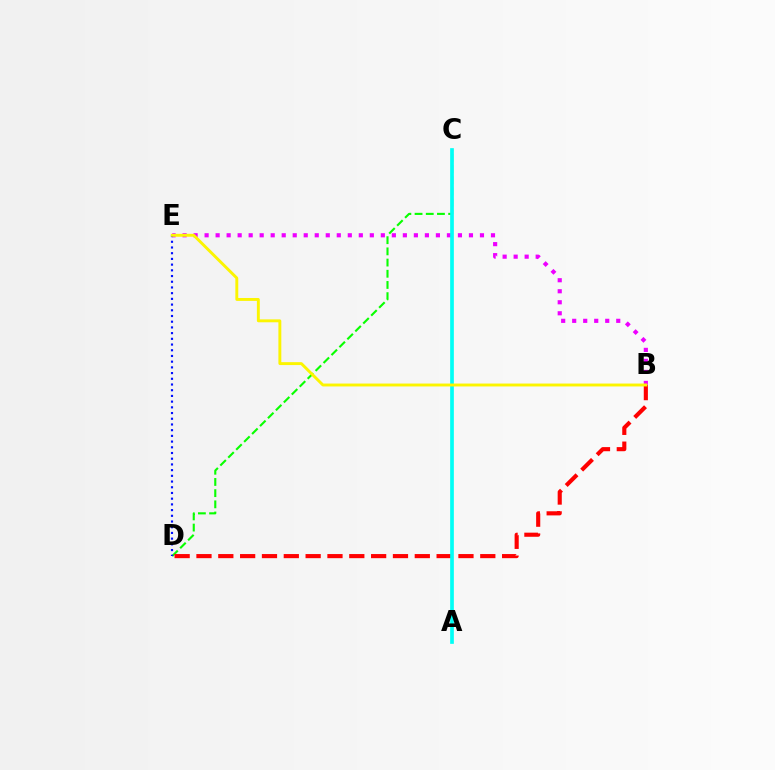{('C', 'D'): [{'color': '#08ff00', 'line_style': 'dashed', 'thickness': 1.52}], ('B', 'E'): [{'color': '#ee00ff', 'line_style': 'dotted', 'thickness': 2.99}, {'color': '#fcf500', 'line_style': 'solid', 'thickness': 2.1}], ('D', 'E'): [{'color': '#0010ff', 'line_style': 'dotted', 'thickness': 1.55}], ('B', 'D'): [{'color': '#ff0000', 'line_style': 'dashed', 'thickness': 2.97}], ('A', 'C'): [{'color': '#00fff6', 'line_style': 'solid', 'thickness': 2.65}]}